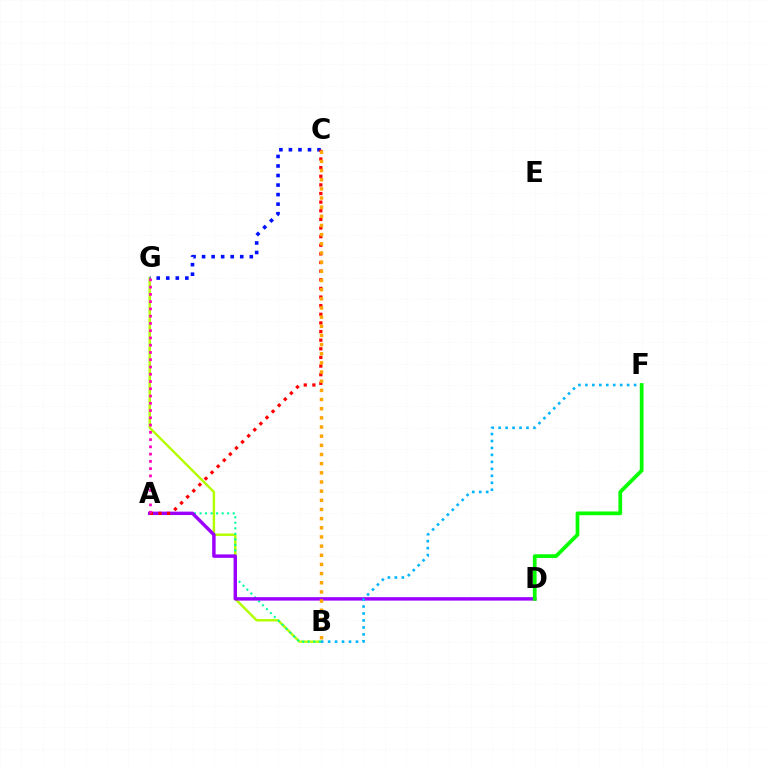{('B', 'G'): [{'color': '#b3ff00', 'line_style': 'solid', 'thickness': 1.76}], ('C', 'G'): [{'color': '#0010ff', 'line_style': 'dotted', 'thickness': 2.59}], ('A', 'B'): [{'color': '#00ff9d', 'line_style': 'dotted', 'thickness': 1.5}], ('A', 'D'): [{'color': '#9b00ff', 'line_style': 'solid', 'thickness': 2.47}], ('A', 'C'): [{'color': '#ff0000', 'line_style': 'dotted', 'thickness': 2.34}], ('A', 'G'): [{'color': '#ff00bd', 'line_style': 'dotted', 'thickness': 1.97}], ('B', 'F'): [{'color': '#00b5ff', 'line_style': 'dotted', 'thickness': 1.89}], ('B', 'C'): [{'color': '#ffa500', 'line_style': 'dotted', 'thickness': 2.49}], ('D', 'F'): [{'color': '#08ff00', 'line_style': 'solid', 'thickness': 2.69}]}